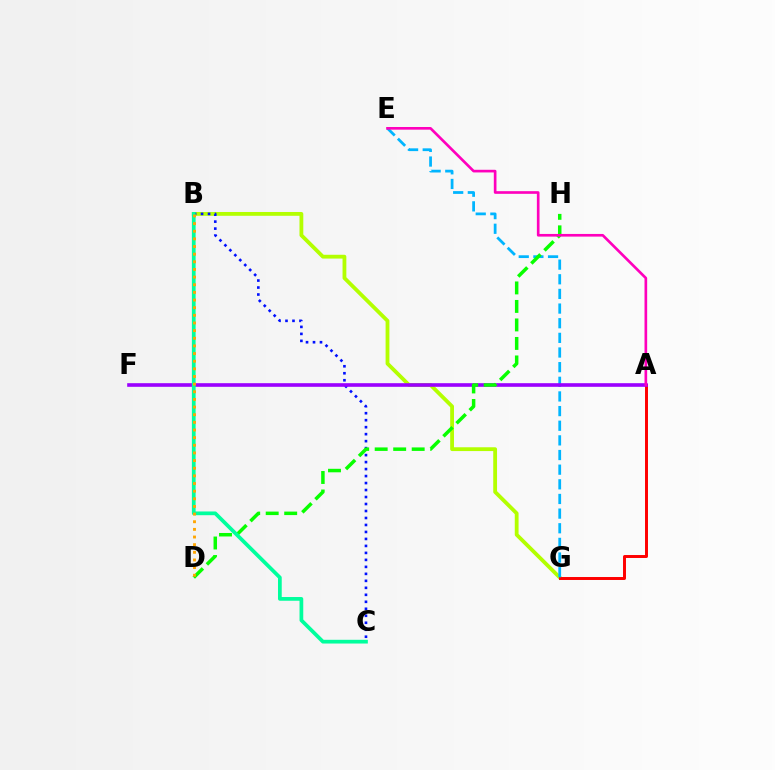{('B', 'G'): [{'color': '#b3ff00', 'line_style': 'solid', 'thickness': 2.74}], ('A', 'G'): [{'color': '#ff0000', 'line_style': 'solid', 'thickness': 2.13}], ('B', 'C'): [{'color': '#0010ff', 'line_style': 'dotted', 'thickness': 1.9}, {'color': '#00ff9d', 'line_style': 'solid', 'thickness': 2.69}], ('E', 'G'): [{'color': '#00b5ff', 'line_style': 'dashed', 'thickness': 1.99}], ('A', 'F'): [{'color': '#9b00ff', 'line_style': 'solid', 'thickness': 2.61}], ('D', 'H'): [{'color': '#08ff00', 'line_style': 'dashed', 'thickness': 2.51}], ('B', 'D'): [{'color': '#ffa500', 'line_style': 'dotted', 'thickness': 2.08}], ('A', 'E'): [{'color': '#ff00bd', 'line_style': 'solid', 'thickness': 1.91}]}